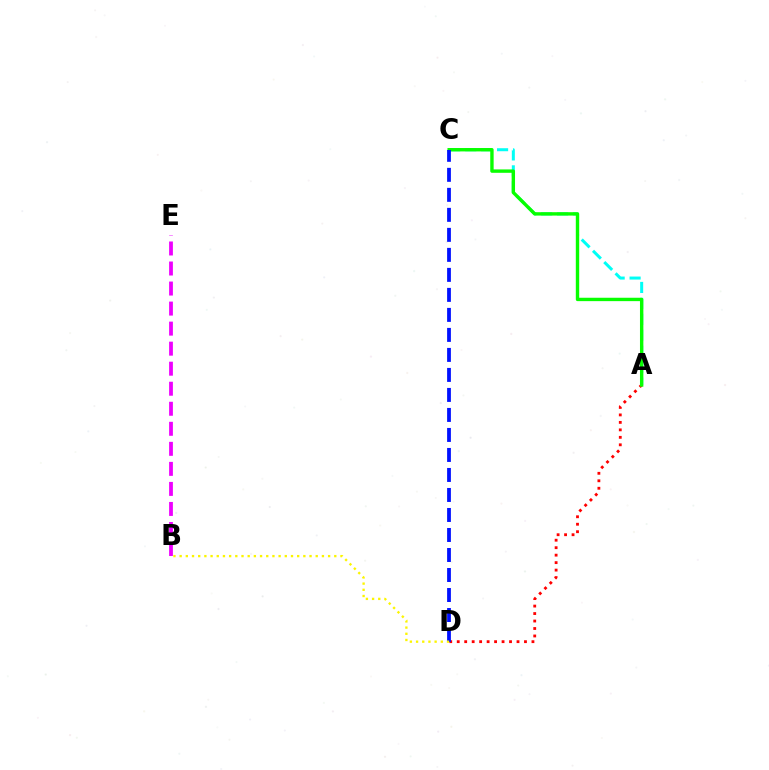{('A', 'D'): [{'color': '#ff0000', 'line_style': 'dotted', 'thickness': 2.03}], ('A', 'C'): [{'color': '#00fff6', 'line_style': 'dashed', 'thickness': 2.17}, {'color': '#08ff00', 'line_style': 'solid', 'thickness': 2.44}], ('B', 'E'): [{'color': '#ee00ff', 'line_style': 'dashed', 'thickness': 2.72}], ('C', 'D'): [{'color': '#0010ff', 'line_style': 'dashed', 'thickness': 2.72}], ('B', 'D'): [{'color': '#fcf500', 'line_style': 'dotted', 'thickness': 1.68}]}